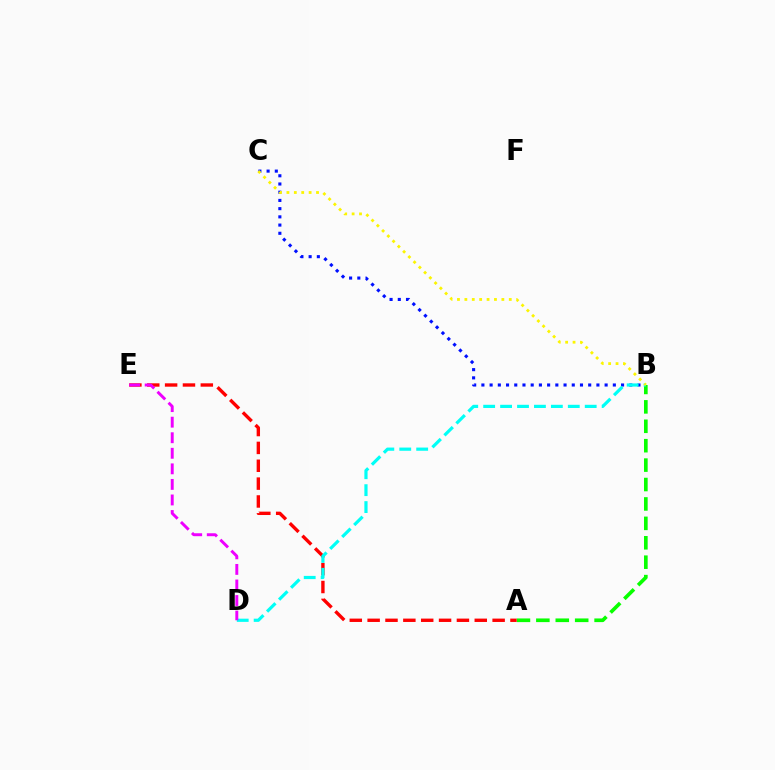{('A', 'B'): [{'color': '#08ff00', 'line_style': 'dashed', 'thickness': 2.64}], ('A', 'E'): [{'color': '#ff0000', 'line_style': 'dashed', 'thickness': 2.43}], ('B', 'C'): [{'color': '#0010ff', 'line_style': 'dotted', 'thickness': 2.23}, {'color': '#fcf500', 'line_style': 'dotted', 'thickness': 2.01}], ('B', 'D'): [{'color': '#00fff6', 'line_style': 'dashed', 'thickness': 2.3}], ('D', 'E'): [{'color': '#ee00ff', 'line_style': 'dashed', 'thickness': 2.11}]}